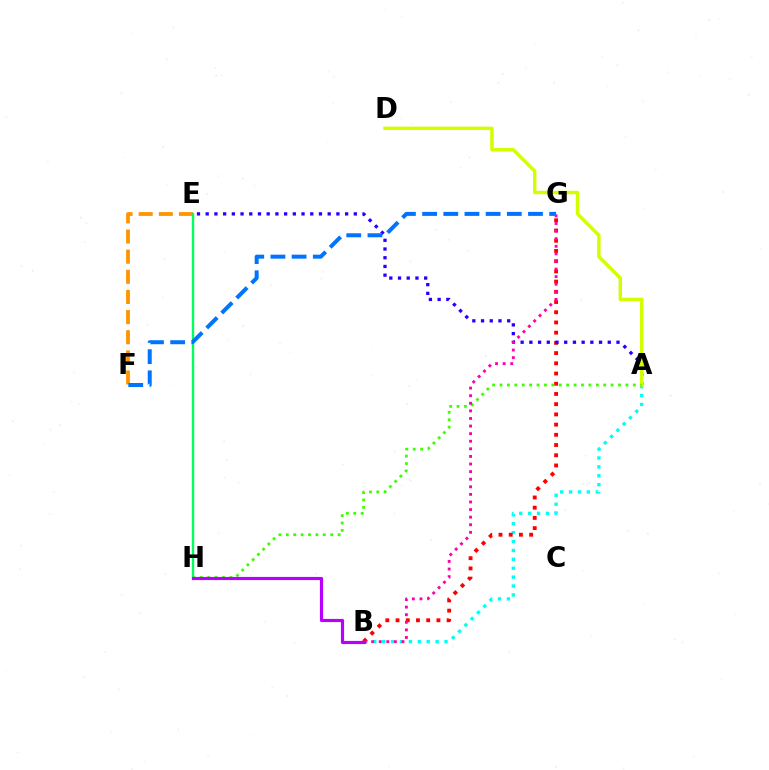{('A', 'B'): [{'color': '#00fff6', 'line_style': 'dotted', 'thickness': 2.42}], ('B', 'G'): [{'color': '#ff0000', 'line_style': 'dotted', 'thickness': 2.78}, {'color': '#ff00ac', 'line_style': 'dotted', 'thickness': 2.06}], ('A', 'E'): [{'color': '#2500ff', 'line_style': 'dotted', 'thickness': 2.37}], ('A', 'D'): [{'color': '#d1ff00', 'line_style': 'solid', 'thickness': 2.47}], ('A', 'H'): [{'color': '#3dff00', 'line_style': 'dotted', 'thickness': 2.01}], ('E', 'F'): [{'color': '#ff9400', 'line_style': 'dashed', 'thickness': 2.73}], ('E', 'H'): [{'color': '#00ff5c', 'line_style': 'solid', 'thickness': 1.69}], ('F', 'G'): [{'color': '#0074ff', 'line_style': 'dashed', 'thickness': 2.88}], ('B', 'H'): [{'color': '#b900ff', 'line_style': 'solid', 'thickness': 2.27}]}